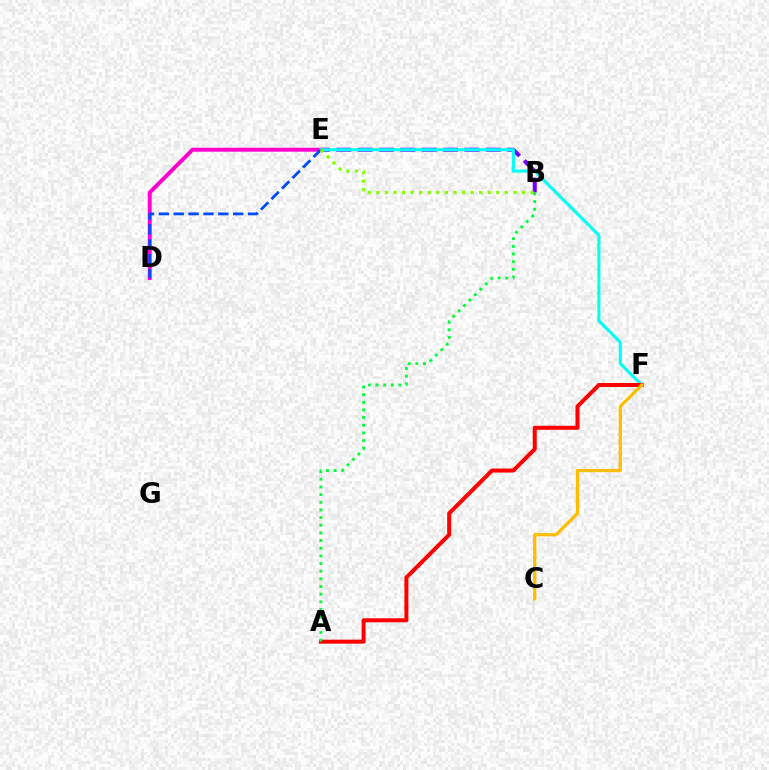{('B', 'E'): [{'color': '#7200ff', 'line_style': 'dashed', 'thickness': 2.9}, {'color': '#84ff00', 'line_style': 'dotted', 'thickness': 2.33}], ('D', 'E'): [{'color': '#ff00cf', 'line_style': 'solid', 'thickness': 2.83}, {'color': '#004bff', 'line_style': 'dashed', 'thickness': 2.02}], ('E', 'F'): [{'color': '#00fff6', 'line_style': 'solid', 'thickness': 2.22}], ('A', 'F'): [{'color': '#ff0000', 'line_style': 'solid', 'thickness': 2.88}], ('C', 'F'): [{'color': '#ffbd00', 'line_style': 'solid', 'thickness': 2.34}], ('A', 'B'): [{'color': '#00ff39', 'line_style': 'dotted', 'thickness': 2.08}]}